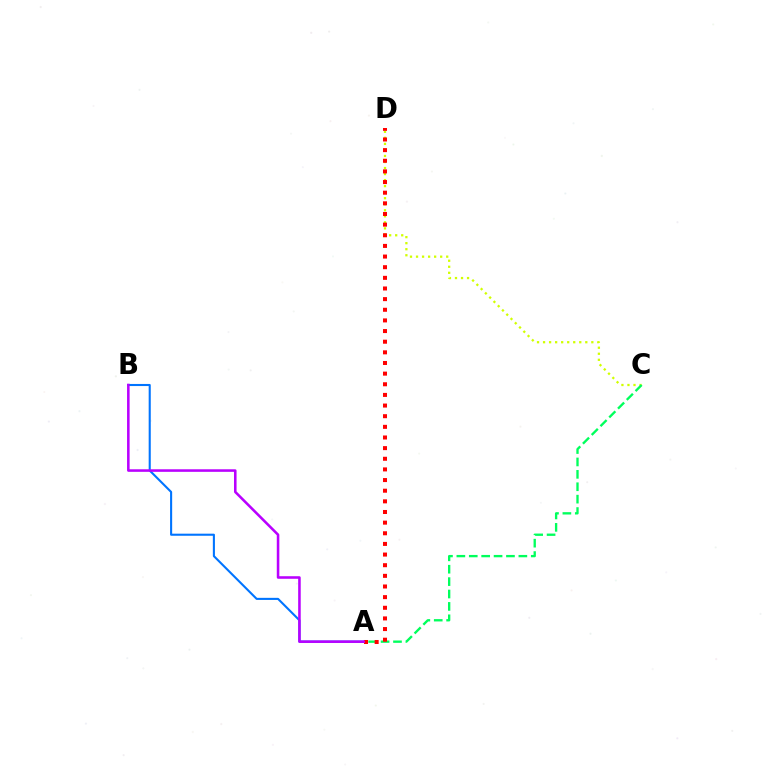{('A', 'B'): [{'color': '#0074ff', 'line_style': 'solid', 'thickness': 1.5}, {'color': '#b900ff', 'line_style': 'solid', 'thickness': 1.84}], ('C', 'D'): [{'color': '#d1ff00', 'line_style': 'dotted', 'thickness': 1.64}], ('A', 'C'): [{'color': '#00ff5c', 'line_style': 'dashed', 'thickness': 1.68}], ('A', 'D'): [{'color': '#ff0000', 'line_style': 'dotted', 'thickness': 2.89}]}